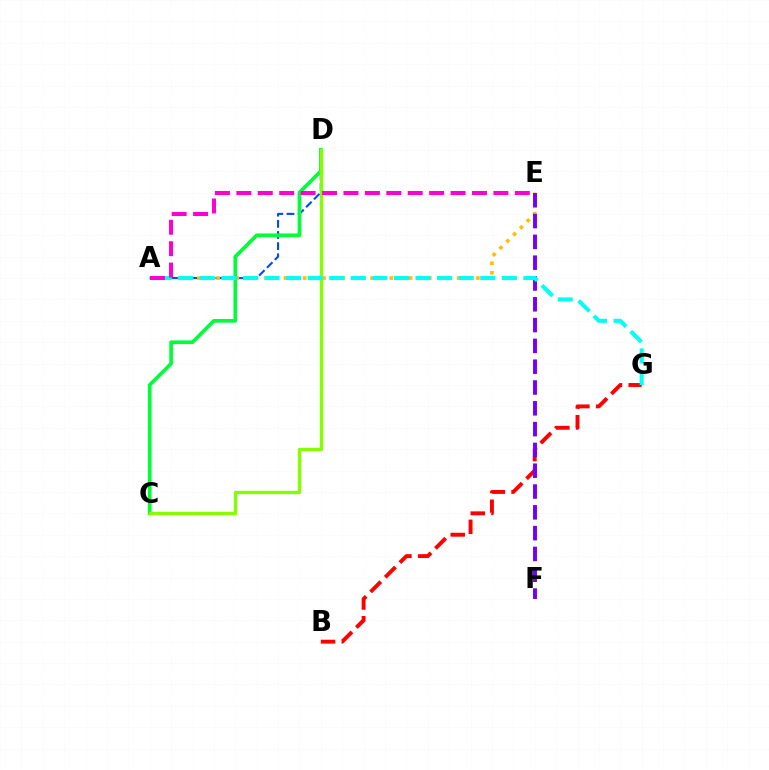{('B', 'G'): [{'color': '#ff0000', 'line_style': 'dashed', 'thickness': 2.82}], ('A', 'D'): [{'color': '#004bff', 'line_style': 'dashed', 'thickness': 1.52}], ('A', 'E'): [{'color': '#ffbd00', 'line_style': 'dotted', 'thickness': 2.61}, {'color': '#ff00cf', 'line_style': 'dashed', 'thickness': 2.91}], ('C', 'D'): [{'color': '#00ff39', 'line_style': 'solid', 'thickness': 2.65}, {'color': '#84ff00', 'line_style': 'solid', 'thickness': 2.42}], ('E', 'F'): [{'color': '#7200ff', 'line_style': 'dashed', 'thickness': 2.83}], ('A', 'G'): [{'color': '#00fff6', 'line_style': 'dashed', 'thickness': 2.93}]}